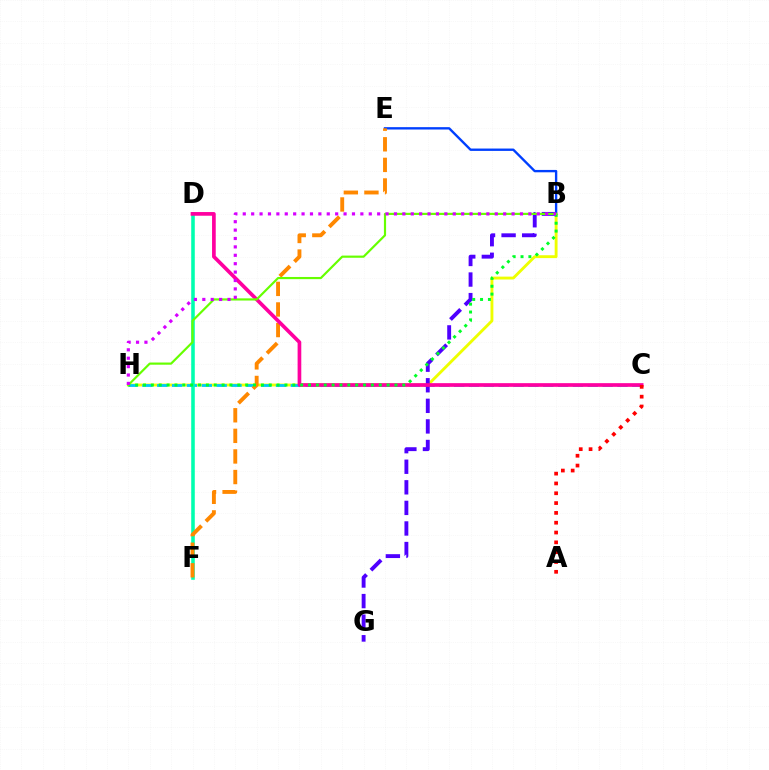{('B', 'H'): [{'color': '#eeff00', 'line_style': 'solid', 'thickness': 2.07}, {'color': '#00ff27', 'line_style': 'dotted', 'thickness': 2.13}, {'color': '#66ff00', 'line_style': 'solid', 'thickness': 1.57}, {'color': '#d600ff', 'line_style': 'dotted', 'thickness': 2.28}], ('B', 'E'): [{'color': '#003fff', 'line_style': 'solid', 'thickness': 1.7}], ('C', 'H'): [{'color': '#00c7ff', 'line_style': 'dashed', 'thickness': 2.02}], ('D', 'F'): [{'color': '#00ffaf', 'line_style': 'solid', 'thickness': 2.57}], ('B', 'G'): [{'color': '#4f00ff', 'line_style': 'dashed', 'thickness': 2.8}], ('E', 'F'): [{'color': '#ff8800', 'line_style': 'dashed', 'thickness': 2.8}], ('C', 'D'): [{'color': '#ff00a0', 'line_style': 'solid', 'thickness': 2.65}], ('A', 'C'): [{'color': '#ff0000', 'line_style': 'dotted', 'thickness': 2.67}]}